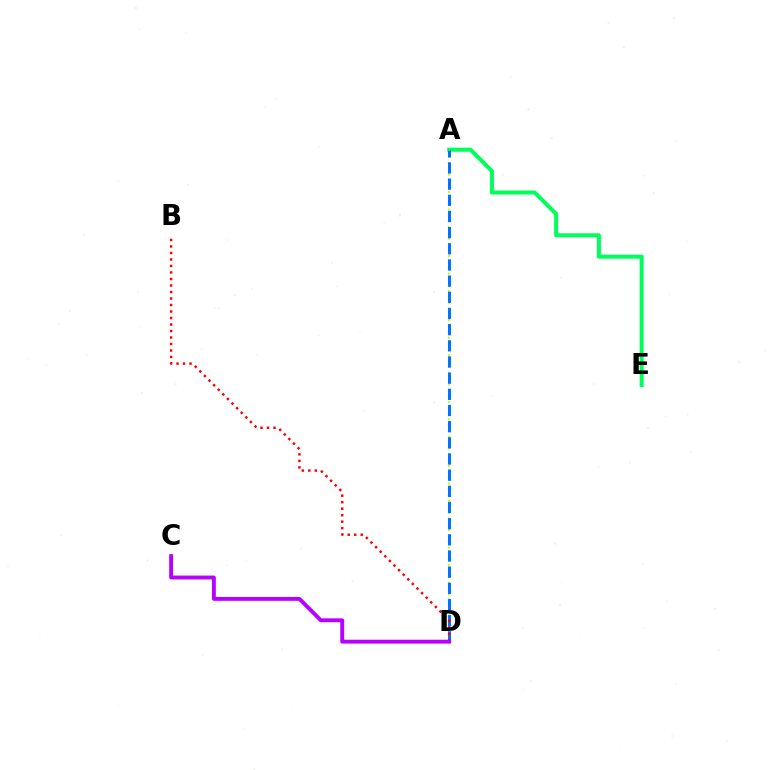{('A', 'E'): [{'color': '#00ff5c', 'line_style': 'solid', 'thickness': 2.9}], ('A', 'D'): [{'color': '#d1ff00', 'line_style': 'dotted', 'thickness': 1.58}, {'color': '#0074ff', 'line_style': 'dashed', 'thickness': 2.2}], ('B', 'D'): [{'color': '#ff0000', 'line_style': 'dotted', 'thickness': 1.77}], ('C', 'D'): [{'color': '#b900ff', 'line_style': 'solid', 'thickness': 2.79}]}